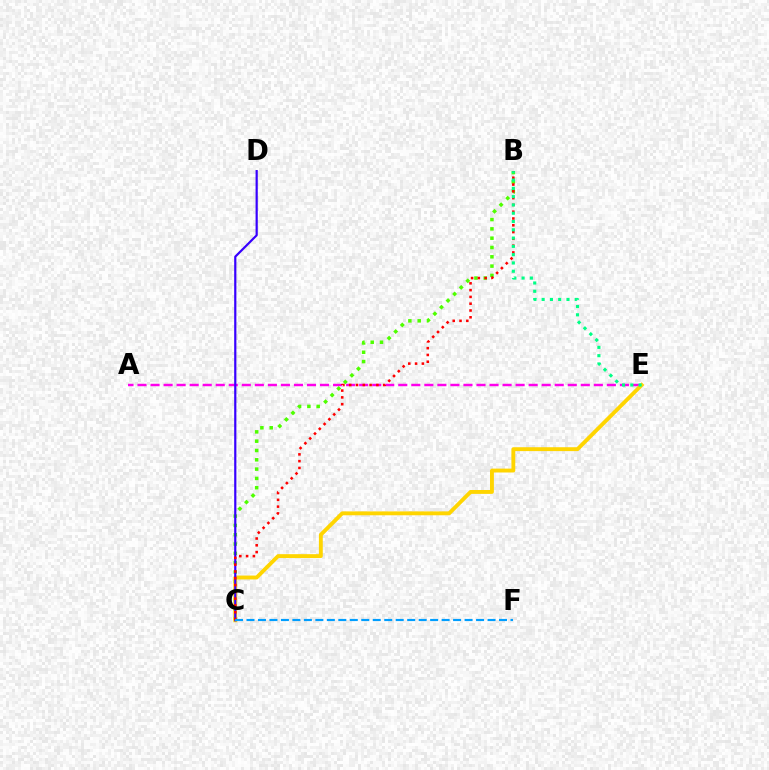{('A', 'E'): [{'color': '#ff00ed', 'line_style': 'dashed', 'thickness': 1.77}], ('B', 'C'): [{'color': '#4fff00', 'line_style': 'dotted', 'thickness': 2.53}, {'color': '#ff0000', 'line_style': 'dotted', 'thickness': 1.85}], ('C', 'E'): [{'color': '#ffd500', 'line_style': 'solid', 'thickness': 2.79}], ('C', 'D'): [{'color': '#3700ff', 'line_style': 'solid', 'thickness': 1.58}], ('C', 'F'): [{'color': '#009eff', 'line_style': 'dashed', 'thickness': 1.56}], ('B', 'E'): [{'color': '#00ff86', 'line_style': 'dotted', 'thickness': 2.25}]}